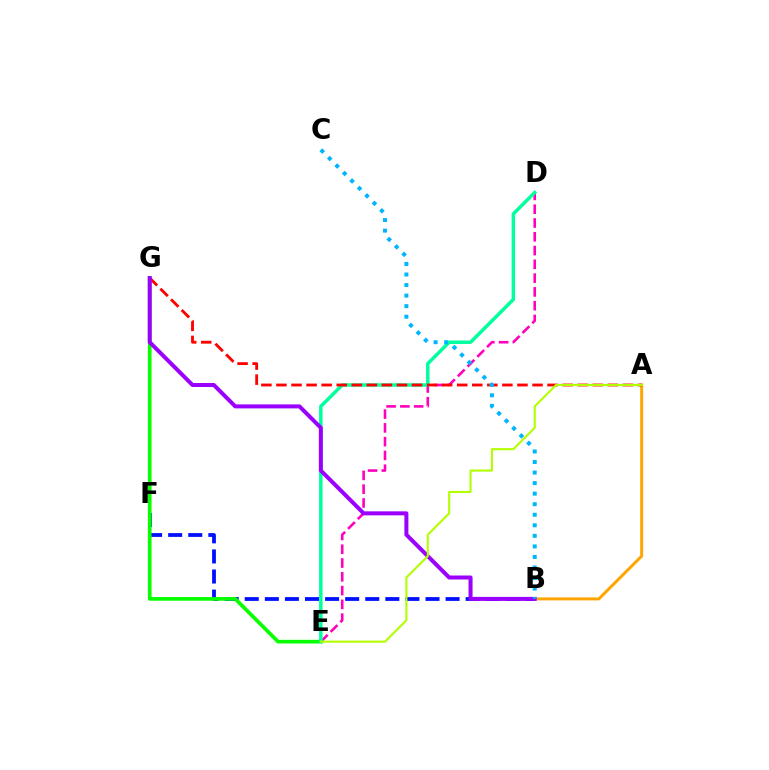{('D', 'E'): [{'color': '#ff00bd', 'line_style': 'dashed', 'thickness': 1.87}, {'color': '#00ff9d', 'line_style': 'solid', 'thickness': 2.49}], ('B', 'F'): [{'color': '#0010ff', 'line_style': 'dashed', 'thickness': 2.73}], ('E', 'G'): [{'color': '#08ff00', 'line_style': 'solid', 'thickness': 2.65}], ('A', 'B'): [{'color': '#ffa500', 'line_style': 'solid', 'thickness': 2.15}], ('A', 'G'): [{'color': '#ff0000', 'line_style': 'dashed', 'thickness': 2.05}], ('B', 'G'): [{'color': '#9b00ff', 'line_style': 'solid', 'thickness': 2.88}], ('A', 'E'): [{'color': '#b3ff00', 'line_style': 'solid', 'thickness': 1.51}], ('B', 'C'): [{'color': '#00b5ff', 'line_style': 'dotted', 'thickness': 2.87}]}